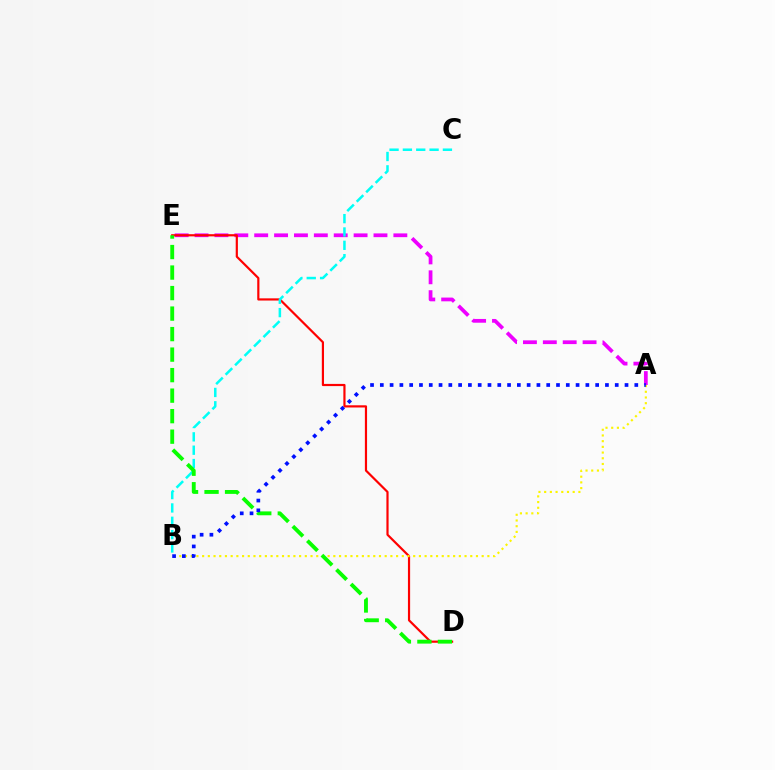{('A', 'E'): [{'color': '#ee00ff', 'line_style': 'dashed', 'thickness': 2.7}], ('D', 'E'): [{'color': '#ff0000', 'line_style': 'solid', 'thickness': 1.58}, {'color': '#08ff00', 'line_style': 'dashed', 'thickness': 2.79}], ('B', 'C'): [{'color': '#00fff6', 'line_style': 'dashed', 'thickness': 1.81}], ('A', 'B'): [{'color': '#fcf500', 'line_style': 'dotted', 'thickness': 1.55}, {'color': '#0010ff', 'line_style': 'dotted', 'thickness': 2.66}]}